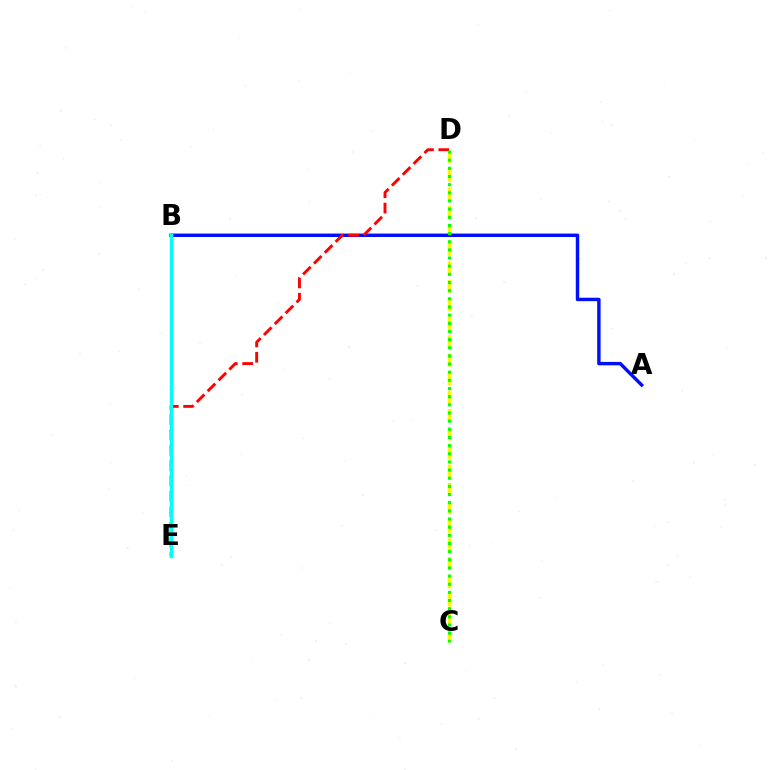{('C', 'D'): [{'color': '#fcf500', 'line_style': 'dashed', 'thickness': 2.51}, {'color': '#08ff00', 'line_style': 'dotted', 'thickness': 2.22}], ('A', 'B'): [{'color': '#0010ff', 'line_style': 'solid', 'thickness': 2.47}], ('B', 'E'): [{'color': '#ee00ff', 'line_style': 'dotted', 'thickness': 2.08}, {'color': '#00fff6', 'line_style': 'solid', 'thickness': 2.47}], ('D', 'E'): [{'color': '#ff0000', 'line_style': 'dashed', 'thickness': 2.09}]}